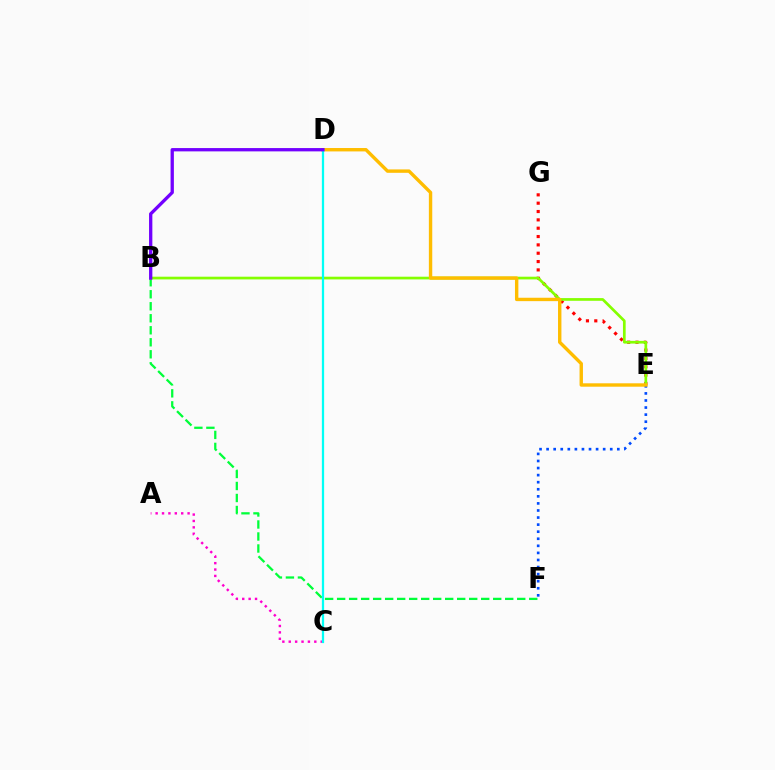{('E', 'G'): [{'color': '#ff0000', 'line_style': 'dotted', 'thickness': 2.27}], ('B', 'F'): [{'color': '#00ff39', 'line_style': 'dashed', 'thickness': 1.63}], ('B', 'E'): [{'color': '#84ff00', 'line_style': 'solid', 'thickness': 1.95}], ('E', 'F'): [{'color': '#004bff', 'line_style': 'dotted', 'thickness': 1.92}], ('D', 'E'): [{'color': '#ffbd00', 'line_style': 'solid', 'thickness': 2.44}], ('A', 'C'): [{'color': '#ff00cf', 'line_style': 'dotted', 'thickness': 1.74}], ('C', 'D'): [{'color': '#00fff6', 'line_style': 'solid', 'thickness': 1.63}], ('B', 'D'): [{'color': '#7200ff', 'line_style': 'solid', 'thickness': 2.38}]}